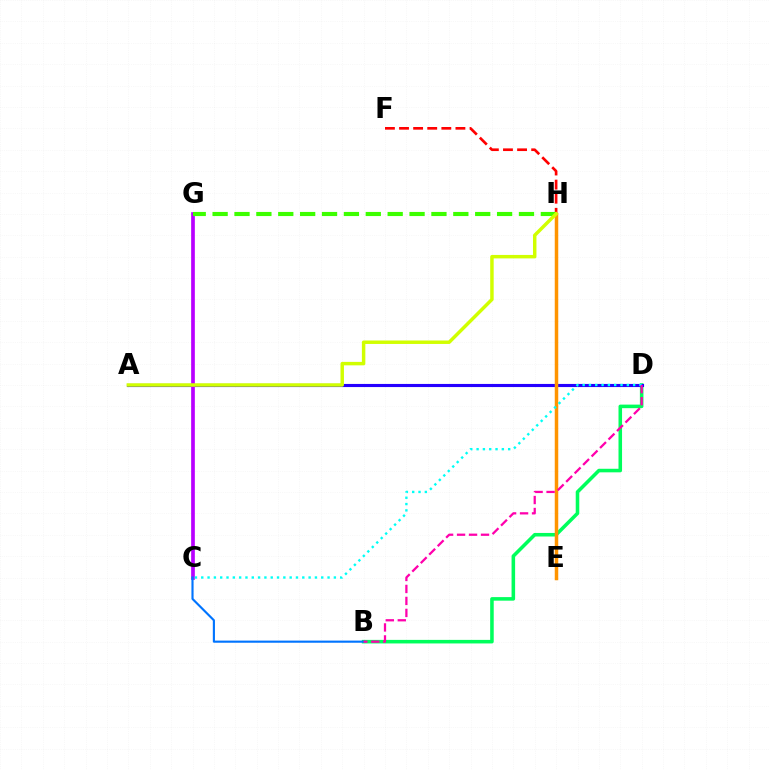{('B', 'D'): [{'color': '#00ff5c', 'line_style': 'solid', 'thickness': 2.56}, {'color': '#ff00ac', 'line_style': 'dashed', 'thickness': 1.63}], ('A', 'D'): [{'color': '#2500ff', 'line_style': 'solid', 'thickness': 2.24}], ('C', 'G'): [{'color': '#b900ff', 'line_style': 'solid', 'thickness': 2.66}], ('B', 'C'): [{'color': '#0074ff', 'line_style': 'solid', 'thickness': 1.54}], ('F', 'H'): [{'color': '#ff0000', 'line_style': 'dashed', 'thickness': 1.92}], ('E', 'H'): [{'color': '#ff9400', 'line_style': 'solid', 'thickness': 2.51}], ('C', 'D'): [{'color': '#00fff6', 'line_style': 'dotted', 'thickness': 1.72}], ('G', 'H'): [{'color': '#3dff00', 'line_style': 'dashed', 'thickness': 2.97}], ('A', 'H'): [{'color': '#d1ff00', 'line_style': 'solid', 'thickness': 2.49}]}